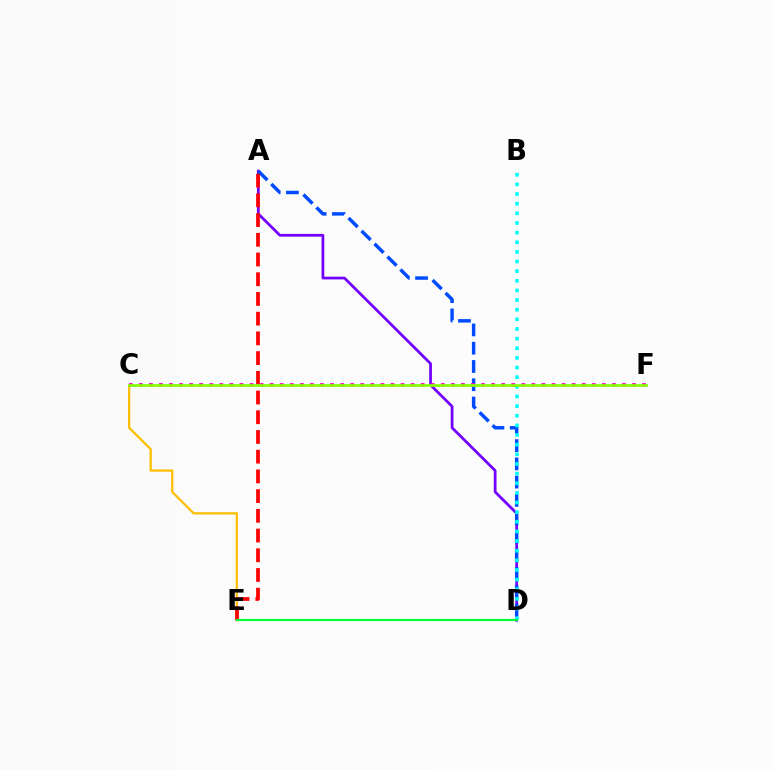{('A', 'D'): [{'color': '#7200ff', 'line_style': 'solid', 'thickness': 1.99}, {'color': '#004bff', 'line_style': 'dashed', 'thickness': 2.48}], ('B', 'D'): [{'color': '#00fff6', 'line_style': 'dotted', 'thickness': 2.62}], ('C', 'E'): [{'color': '#ffbd00', 'line_style': 'solid', 'thickness': 1.6}], ('A', 'E'): [{'color': '#ff0000', 'line_style': 'dashed', 'thickness': 2.68}], ('C', 'F'): [{'color': '#ff00cf', 'line_style': 'dotted', 'thickness': 2.73}, {'color': '#84ff00', 'line_style': 'solid', 'thickness': 1.95}], ('D', 'E'): [{'color': '#00ff39', 'line_style': 'solid', 'thickness': 1.56}]}